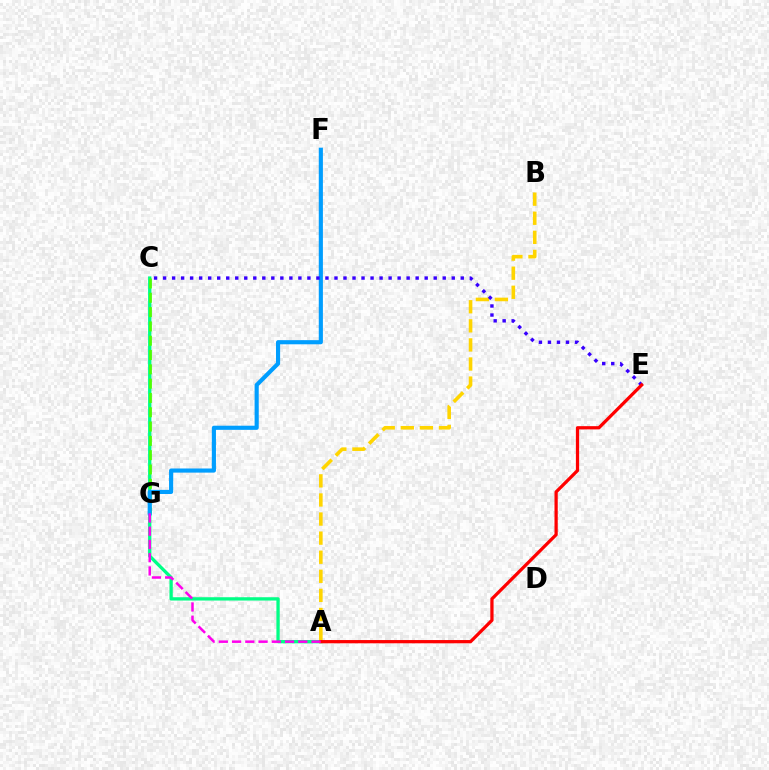{('A', 'C'): [{'color': '#00ff86', 'line_style': 'solid', 'thickness': 2.38}], ('C', 'G'): [{'color': '#4fff00', 'line_style': 'dashed', 'thickness': 1.94}], ('F', 'G'): [{'color': '#009eff', 'line_style': 'solid', 'thickness': 2.98}], ('A', 'B'): [{'color': '#ffd500', 'line_style': 'dashed', 'thickness': 2.59}], ('C', 'E'): [{'color': '#3700ff', 'line_style': 'dotted', 'thickness': 2.45}], ('A', 'E'): [{'color': '#ff0000', 'line_style': 'solid', 'thickness': 2.33}], ('A', 'G'): [{'color': '#ff00ed', 'line_style': 'dashed', 'thickness': 1.8}]}